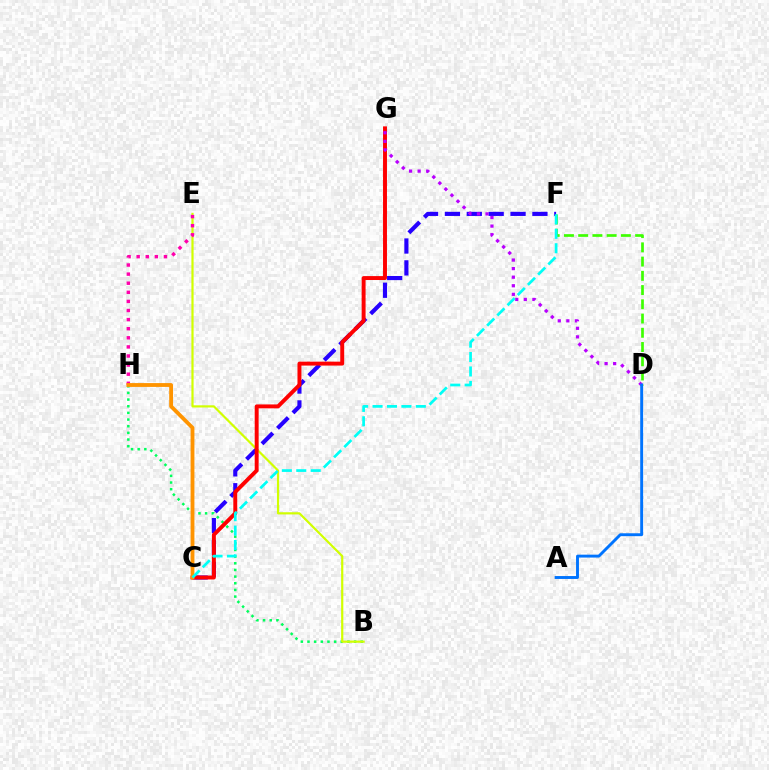{('B', 'H'): [{'color': '#00ff5c', 'line_style': 'dotted', 'thickness': 1.81}], ('C', 'F'): [{'color': '#2500ff', 'line_style': 'dashed', 'thickness': 2.97}, {'color': '#00fff6', 'line_style': 'dashed', 'thickness': 1.96}], ('B', 'E'): [{'color': '#d1ff00', 'line_style': 'solid', 'thickness': 1.58}], ('E', 'H'): [{'color': '#ff00ac', 'line_style': 'dotted', 'thickness': 2.47}], ('C', 'G'): [{'color': '#ff0000', 'line_style': 'solid', 'thickness': 2.83}], ('D', 'G'): [{'color': '#b900ff', 'line_style': 'dotted', 'thickness': 2.33}], ('C', 'H'): [{'color': '#ff9400', 'line_style': 'solid', 'thickness': 2.76}], ('D', 'F'): [{'color': '#3dff00', 'line_style': 'dashed', 'thickness': 1.93}], ('A', 'D'): [{'color': '#0074ff', 'line_style': 'solid', 'thickness': 2.09}]}